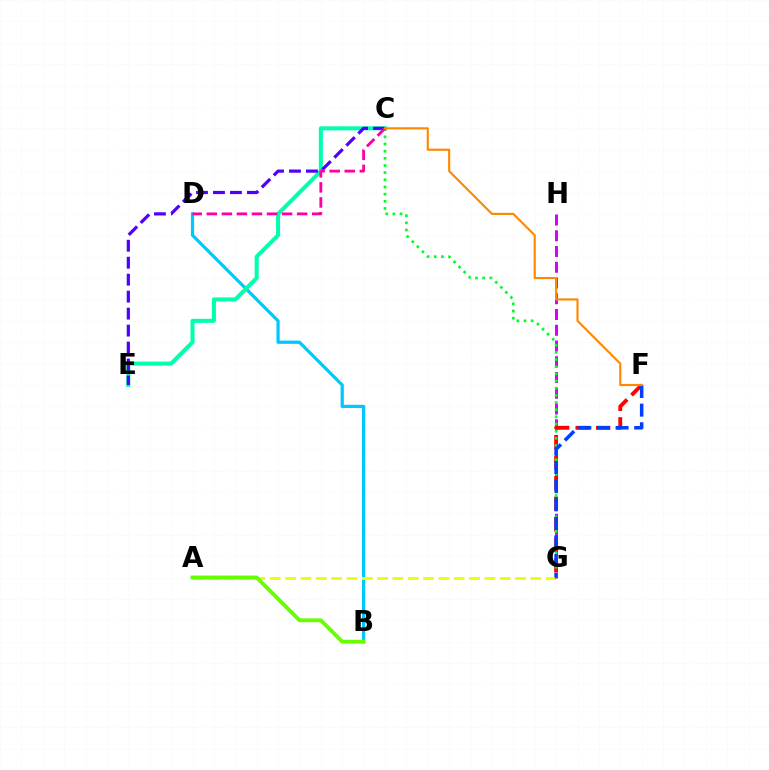{('B', 'D'): [{'color': '#00c7ff', 'line_style': 'solid', 'thickness': 2.31}], ('A', 'G'): [{'color': '#eeff00', 'line_style': 'dashed', 'thickness': 2.08}], ('G', 'H'): [{'color': '#d600ff', 'line_style': 'dashed', 'thickness': 2.14}], ('C', 'E'): [{'color': '#00ffaf', 'line_style': 'solid', 'thickness': 2.9}, {'color': '#4f00ff', 'line_style': 'dashed', 'thickness': 2.31}], ('F', 'G'): [{'color': '#ff0000', 'line_style': 'dashed', 'thickness': 2.79}, {'color': '#003fff', 'line_style': 'dashed', 'thickness': 2.53}], ('C', 'G'): [{'color': '#00ff27', 'line_style': 'dotted', 'thickness': 1.95}], ('A', 'B'): [{'color': '#66ff00', 'line_style': 'solid', 'thickness': 2.76}], ('C', 'D'): [{'color': '#ff00a0', 'line_style': 'dashed', 'thickness': 2.05}], ('C', 'F'): [{'color': '#ff8800', 'line_style': 'solid', 'thickness': 1.54}]}